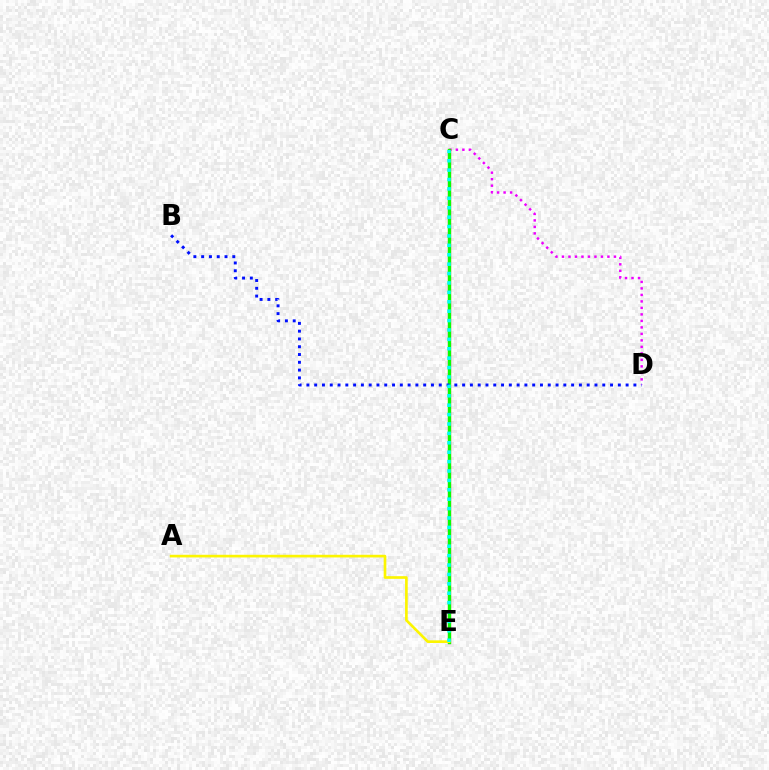{('C', 'D'): [{'color': '#ee00ff', 'line_style': 'dotted', 'thickness': 1.77}], ('C', 'E'): [{'color': '#ff0000', 'line_style': 'solid', 'thickness': 2.3}, {'color': '#08ff00', 'line_style': 'solid', 'thickness': 2.34}, {'color': '#00fff6', 'line_style': 'dotted', 'thickness': 2.55}], ('B', 'D'): [{'color': '#0010ff', 'line_style': 'dotted', 'thickness': 2.12}], ('A', 'E'): [{'color': '#fcf500', 'line_style': 'solid', 'thickness': 1.92}]}